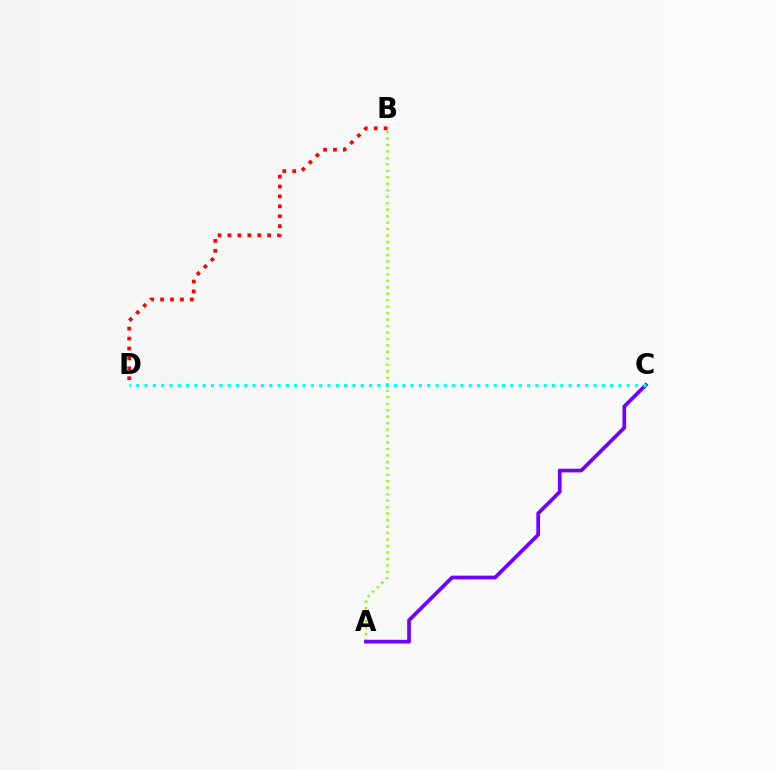{('A', 'B'): [{'color': '#84ff00', 'line_style': 'dotted', 'thickness': 1.76}], ('A', 'C'): [{'color': '#7200ff', 'line_style': 'solid', 'thickness': 2.68}], ('C', 'D'): [{'color': '#00fff6', 'line_style': 'dotted', 'thickness': 2.26}], ('B', 'D'): [{'color': '#ff0000', 'line_style': 'dotted', 'thickness': 2.69}]}